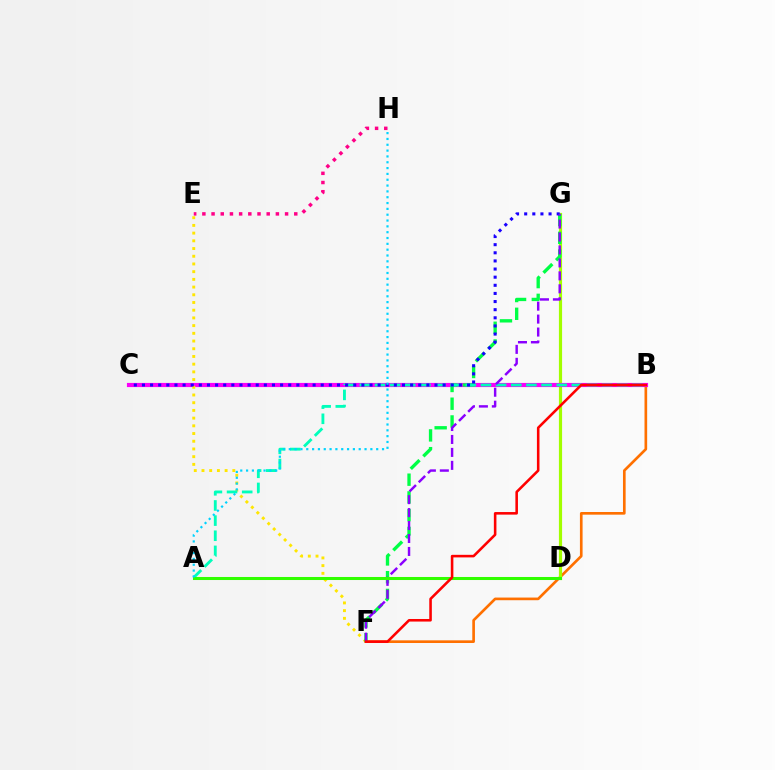{('B', 'F'): [{'color': '#ff7000', 'line_style': 'solid', 'thickness': 1.91}, {'color': '#ff0000', 'line_style': 'solid', 'thickness': 1.85}], ('D', 'G'): [{'color': '#a2ff00', 'line_style': 'solid', 'thickness': 2.29}], ('B', 'C'): [{'color': '#005dff', 'line_style': 'dashed', 'thickness': 2.08}, {'color': '#fa00f9', 'line_style': 'solid', 'thickness': 2.99}], ('E', 'H'): [{'color': '#ff0088', 'line_style': 'dotted', 'thickness': 2.5}], ('E', 'F'): [{'color': '#ffe600', 'line_style': 'dotted', 'thickness': 2.09}], ('F', 'G'): [{'color': '#00ff45', 'line_style': 'dashed', 'thickness': 2.41}, {'color': '#8a00ff', 'line_style': 'dashed', 'thickness': 1.76}], ('A', 'B'): [{'color': '#00ffbb', 'line_style': 'dashed', 'thickness': 2.06}], ('C', 'G'): [{'color': '#1900ff', 'line_style': 'dotted', 'thickness': 2.21}], ('A', 'D'): [{'color': '#31ff00', 'line_style': 'solid', 'thickness': 2.19}], ('A', 'H'): [{'color': '#00d3ff', 'line_style': 'dotted', 'thickness': 1.58}]}